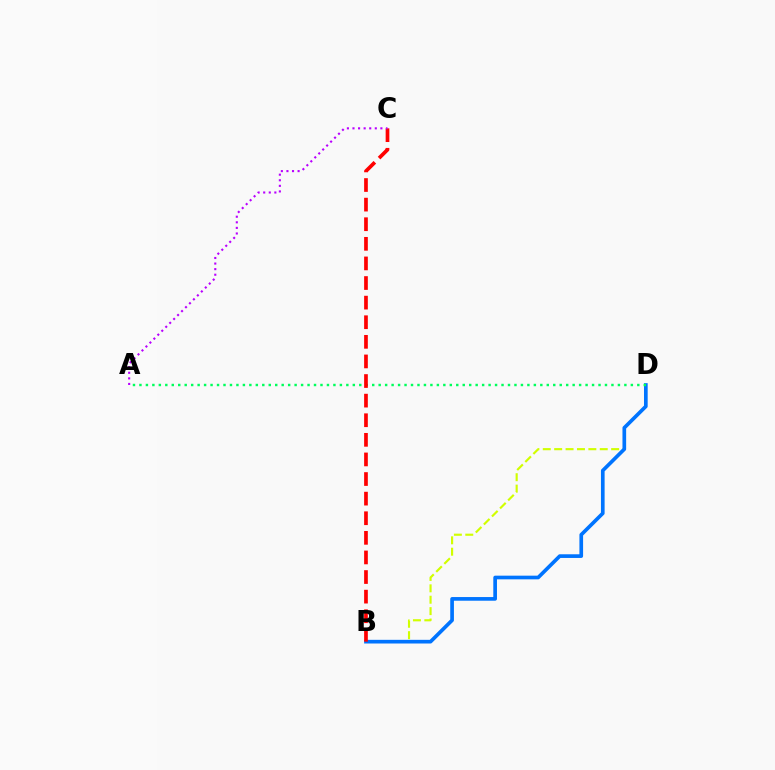{('B', 'D'): [{'color': '#d1ff00', 'line_style': 'dashed', 'thickness': 1.55}, {'color': '#0074ff', 'line_style': 'solid', 'thickness': 2.65}], ('A', 'D'): [{'color': '#00ff5c', 'line_style': 'dotted', 'thickness': 1.76}], ('B', 'C'): [{'color': '#ff0000', 'line_style': 'dashed', 'thickness': 2.66}], ('A', 'C'): [{'color': '#b900ff', 'line_style': 'dotted', 'thickness': 1.52}]}